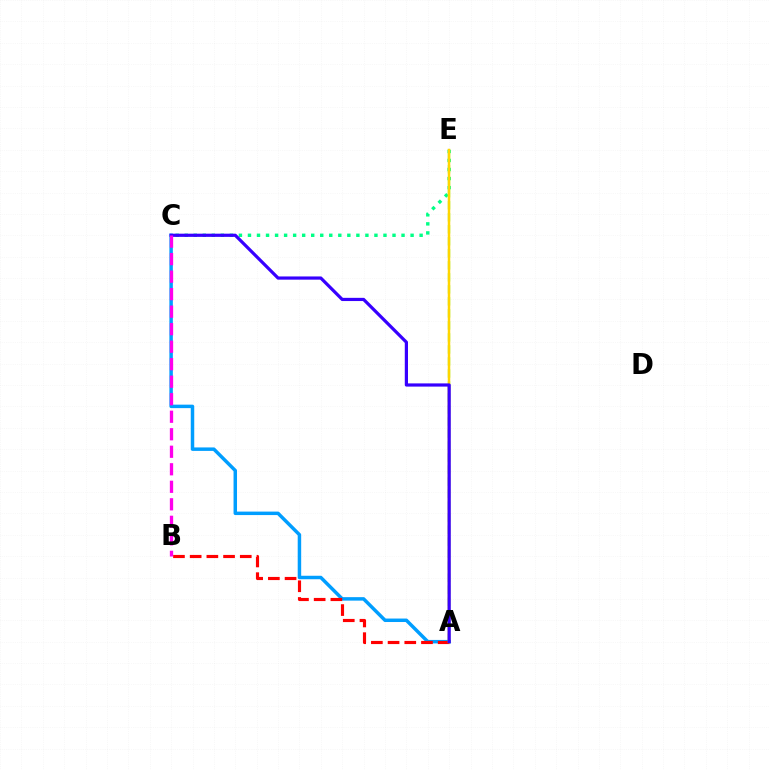{('C', 'E'): [{'color': '#00ff86', 'line_style': 'dotted', 'thickness': 2.45}], ('A', 'C'): [{'color': '#009eff', 'line_style': 'solid', 'thickness': 2.5}, {'color': '#3700ff', 'line_style': 'solid', 'thickness': 2.31}], ('A', 'E'): [{'color': '#4fff00', 'line_style': 'dashed', 'thickness': 1.63}, {'color': '#ffd500', 'line_style': 'solid', 'thickness': 1.79}], ('A', 'B'): [{'color': '#ff0000', 'line_style': 'dashed', 'thickness': 2.27}], ('B', 'C'): [{'color': '#ff00ed', 'line_style': 'dashed', 'thickness': 2.38}]}